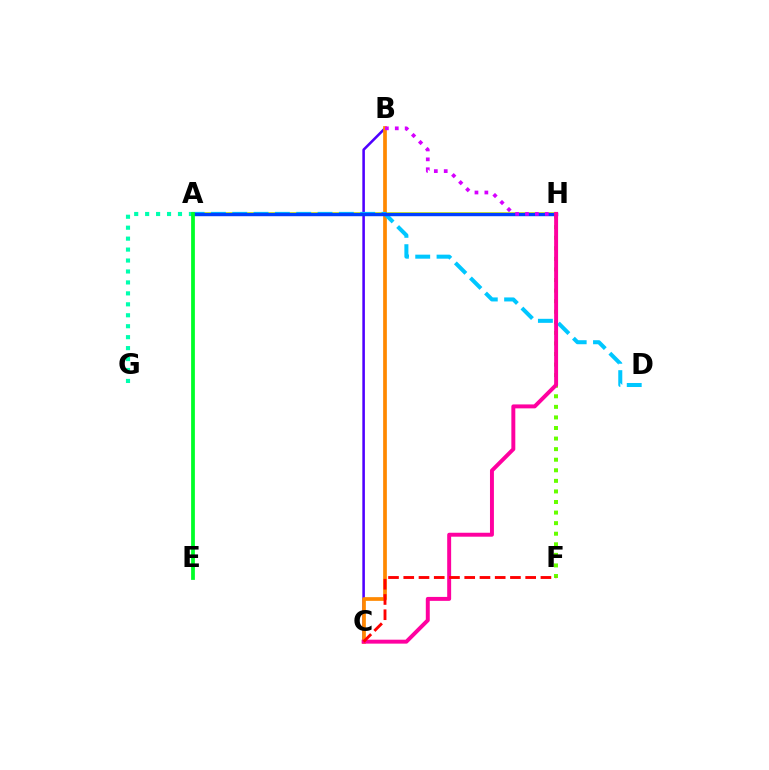{('A', 'H'): [{'color': '#eeff00', 'line_style': 'solid', 'thickness': 2.77}, {'color': '#003fff', 'line_style': 'solid', 'thickness': 2.47}], ('B', 'C'): [{'color': '#4f00ff', 'line_style': 'solid', 'thickness': 1.84}, {'color': '#ff8800', 'line_style': 'solid', 'thickness': 2.67}], ('A', 'D'): [{'color': '#00c7ff', 'line_style': 'dashed', 'thickness': 2.9}], ('A', 'G'): [{'color': '#00ffaf', 'line_style': 'dotted', 'thickness': 2.97}], ('F', 'H'): [{'color': '#66ff00', 'line_style': 'dotted', 'thickness': 2.87}], ('B', 'H'): [{'color': '#d600ff', 'line_style': 'dotted', 'thickness': 2.69}], ('C', 'H'): [{'color': '#ff00a0', 'line_style': 'solid', 'thickness': 2.84}], ('C', 'F'): [{'color': '#ff0000', 'line_style': 'dashed', 'thickness': 2.07}], ('A', 'E'): [{'color': '#00ff27', 'line_style': 'solid', 'thickness': 2.71}]}